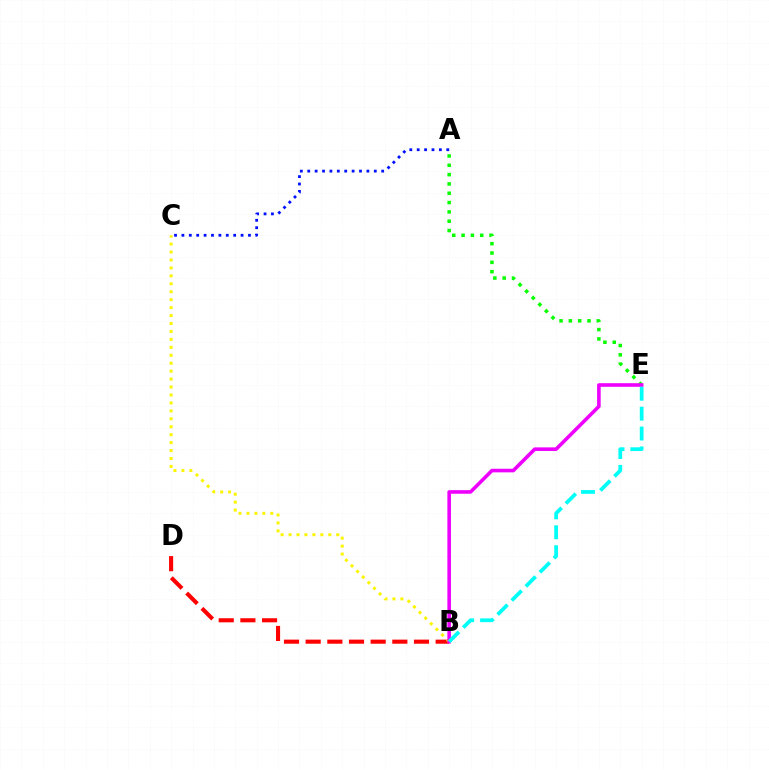{('B', 'D'): [{'color': '#ff0000', 'line_style': 'dashed', 'thickness': 2.94}], ('A', 'E'): [{'color': '#08ff00', 'line_style': 'dotted', 'thickness': 2.53}], ('A', 'C'): [{'color': '#0010ff', 'line_style': 'dotted', 'thickness': 2.01}], ('B', 'C'): [{'color': '#fcf500', 'line_style': 'dotted', 'thickness': 2.16}], ('B', 'E'): [{'color': '#ee00ff', 'line_style': 'solid', 'thickness': 2.59}, {'color': '#00fff6', 'line_style': 'dashed', 'thickness': 2.7}]}